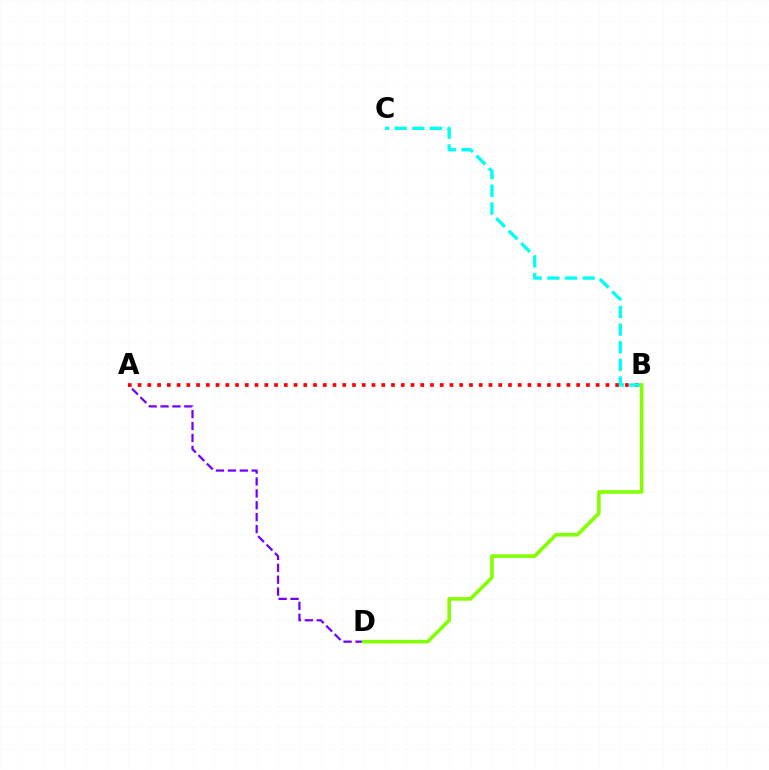{('A', 'D'): [{'color': '#7200ff', 'line_style': 'dashed', 'thickness': 1.62}], ('A', 'B'): [{'color': '#ff0000', 'line_style': 'dotted', 'thickness': 2.65}], ('B', 'C'): [{'color': '#00fff6', 'line_style': 'dashed', 'thickness': 2.4}], ('B', 'D'): [{'color': '#84ff00', 'line_style': 'solid', 'thickness': 2.59}]}